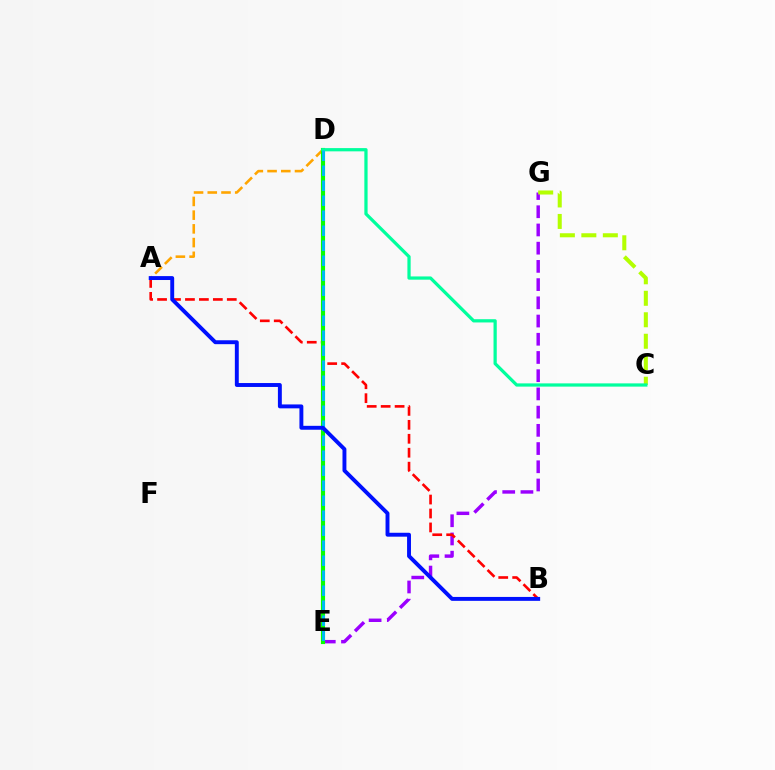{('E', 'G'): [{'color': '#9b00ff', 'line_style': 'dashed', 'thickness': 2.47}], ('C', 'G'): [{'color': '#b3ff00', 'line_style': 'dashed', 'thickness': 2.92}], ('A', 'B'): [{'color': '#ff0000', 'line_style': 'dashed', 'thickness': 1.89}, {'color': '#0010ff', 'line_style': 'solid', 'thickness': 2.82}], ('D', 'E'): [{'color': '#ff00bd', 'line_style': 'dotted', 'thickness': 1.74}, {'color': '#08ff00', 'line_style': 'solid', 'thickness': 2.97}, {'color': '#00b5ff', 'line_style': 'dashed', 'thickness': 2.04}], ('A', 'D'): [{'color': '#ffa500', 'line_style': 'dashed', 'thickness': 1.86}], ('C', 'D'): [{'color': '#00ff9d', 'line_style': 'solid', 'thickness': 2.33}]}